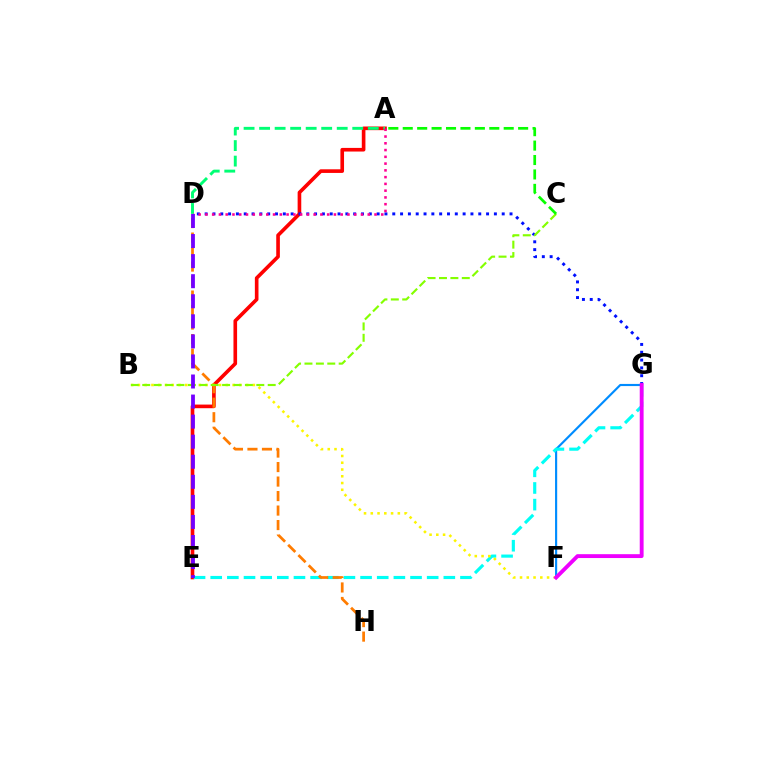{('A', 'E'): [{'color': '#ff0000', 'line_style': 'solid', 'thickness': 2.62}], ('A', 'D'): [{'color': '#00ff74', 'line_style': 'dashed', 'thickness': 2.11}, {'color': '#ff0094', 'line_style': 'dotted', 'thickness': 1.84}], ('F', 'G'): [{'color': '#008cff', 'line_style': 'solid', 'thickness': 1.54}, {'color': '#ee00ff', 'line_style': 'solid', 'thickness': 2.78}], ('D', 'G'): [{'color': '#0010ff', 'line_style': 'dotted', 'thickness': 2.12}], ('E', 'G'): [{'color': '#00fff6', 'line_style': 'dashed', 'thickness': 2.26}], ('B', 'F'): [{'color': '#fcf500', 'line_style': 'dotted', 'thickness': 1.84}], ('D', 'H'): [{'color': '#ff7c00', 'line_style': 'dashed', 'thickness': 1.97}], ('B', 'C'): [{'color': '#84ff00', 'line_style': 'dashed', 'thickness': 1.55}], ('A', 'C'): [{'color': '#08ff00', 'line_style': 'dashed', 'thickness': 1.96}], ('D', 'E'): [{'color': '#7200ff', 'line_style': 'dashed', 'thickness': 2.73}]}